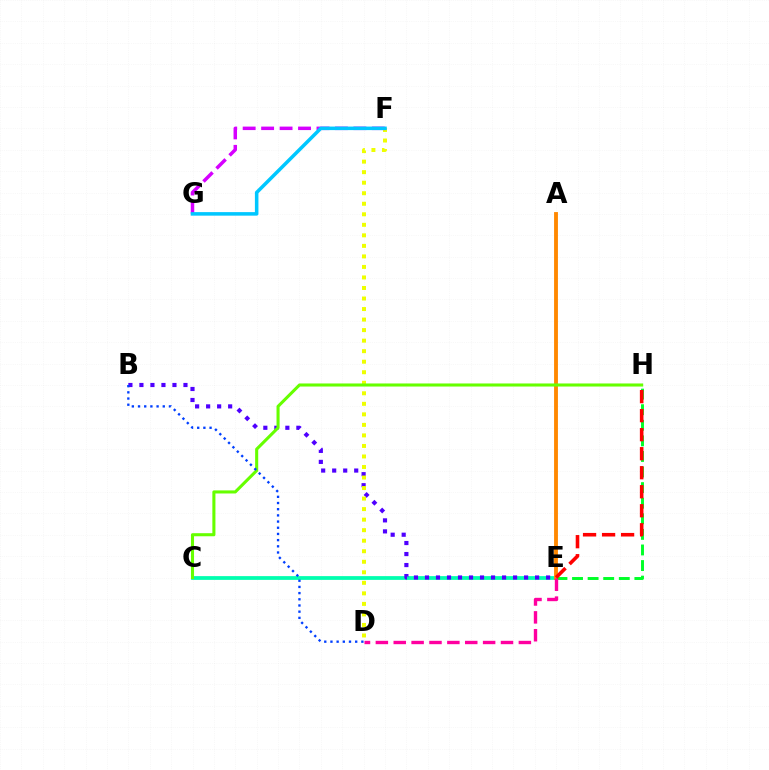{('C', 'E'): [{'color': '#00ffaf', 'line_style': 'solid', 'thickness': 2.7}], ('A', 'E'): [{'color': '#ff8800', 'line_style': 'solid', 'thickness': 2.78}], ('B', 'E'): [{'color': '#4f00ff', 'line_style': 'dotted', 'thickness': 2.99}], ('E', 'H'): [{'color': '#00ff27', 'line_style': 'dashed', 'thickness': 2.12}, {'color': '#ff0000', 'line_style': 'dashed', 'thickness': 2.58}], ('D', 'F'): [{'color': '#eeff00', 'line_style': 'dotted', 'thickness': 2.86}], ('D', 'E'): [{'color': '#ff00a0', 'line_style': 'dashed', 'thickness': 2.43}], ('C', 'H'): [{'color': '#66ff00', 'line_style': 'solid', 'thickness': 2.21}], ('B', 'D'): [{'color': '#003fff', 'line_style': 'dotted', 'thickness': 1.68}], ('F', 'G'): [{'color': '#d600ff', 'line_style': 'dashed', 'thickness': 2.51}, {'color': '#00c7ff', 'line_style': 'solid', 'thickness': 2.55}]}